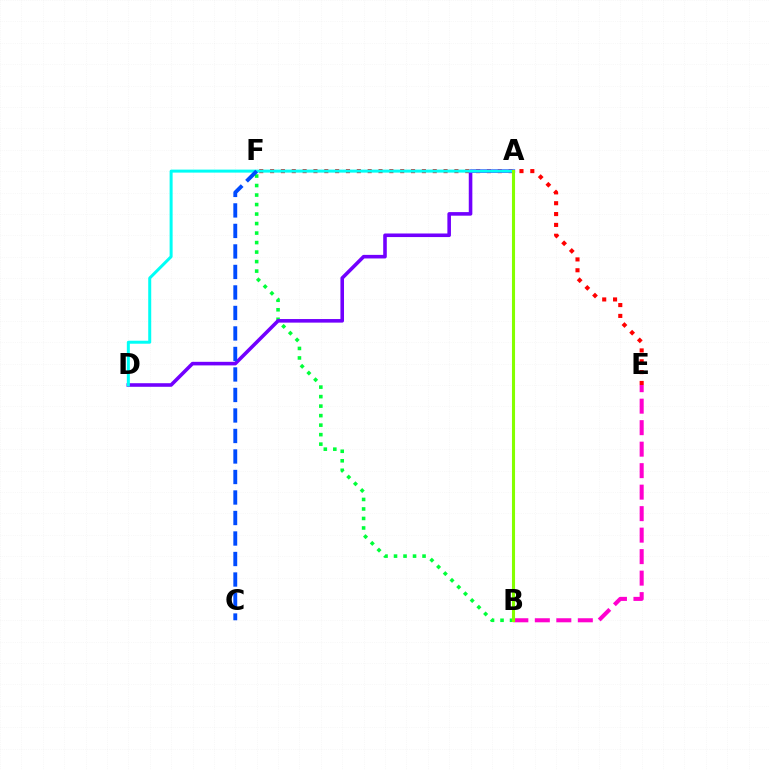{('B', 'F'): [{'color': '#00ff39', 'line_style': 'dotted', 'thickness': 2.58}], ('E', 'F'): [{'color': '#ff0000', 'line_style': 'dotted', 'thickness': 2.95}], ('A', 'D'): [{'color': '#7200ff', 'line_style': 'solid', 'thickness': 2.58}, {'color': '#00fff6', 'line_style': 'solid', 'thickness': 2.16}], ('B', 'E'): [{'color': '#ff00cf', 'line_style': 'dashed', 'thickness': 2.92}], ('A', 'B'): [{'color': '#ffbd00', 'line_style': 'solid', 'thickness': 1.91}, {'color': '#84ff00', 'line_style': 'solid', 'thickness': 2.23}], ('C', 'F'): [{'color': '#004bff', 'line_style': 'dashed', 'thickness': 2.79}]}